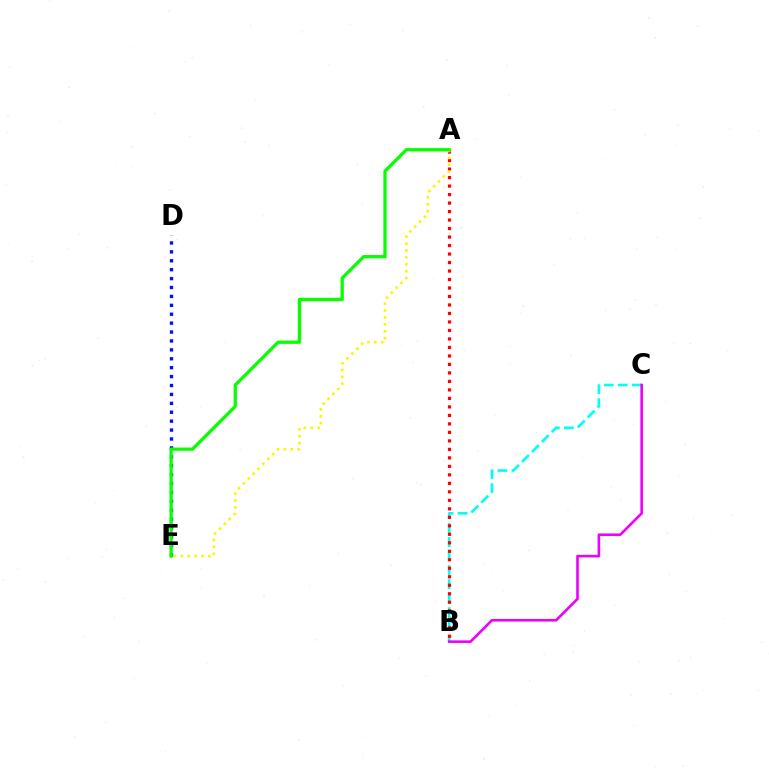{('B', 'C'): [{'color': '#00fff6', 'line_style': 'dashed', 'thickness': 1.91}, {'color': '#ee00ff', 'line_style': 'solid', 'thickness': 1.89}], ('A', 'B'): [{'color': '#ff0000', 'line_style': 'dotted', 'thickness': 2.31}], ('A', 'E'): [{'color': '#fcf500', 'line_style': 'dotted', 'thickness': 1.87}, {'color': '#08ff00', 'line_style': 'solid', 'thickness': 2.36}], ('D', 'E'): [{'color': '#0010ff', 'line_style': 'dotted', 'thickness': 2.42}]}